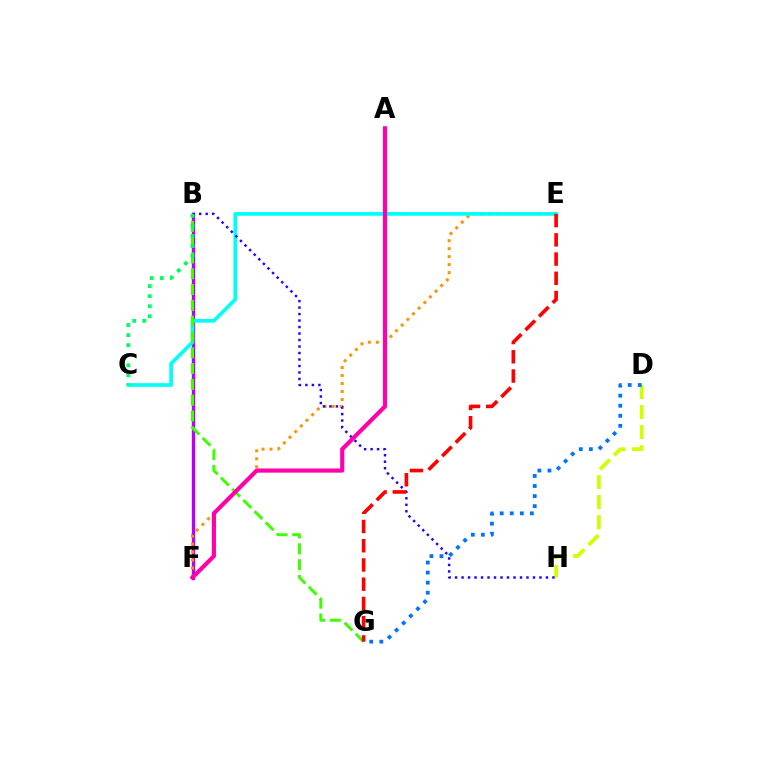{('B', 'F'): [{'color': '#b900ff', 'line_style': 'solid', 'thickness': 2.4}], ('D', 'H'): [{'color': '#d1ff00', 'line_style': 'dashed', 'thickness': 2.72}], ('E', 'F'): [{'color': '#ff9400', 'line_style': 'dotted', 'thickness': 2.17}], ('C', 'E'): [{'color': '#00fff6', 'line_style': 'solid', 'thickness': 2.66}], ('B', 'H'): [{'color': '#2500ff', 'line_style': 'dotted', 'thickness': 1.76}], ('B', 'G'): [{'color': '#3dff00', 'line_style': 'dashed', 'thickness': 2.15}], ('E', 'G'): [{'color': '#ff0000', 'line_style': 'dashed', 'thickness': 2.61}], ('D', 'G'): [{'color': '#0074ff', 'line_style': 'dotted', 'thickness': 2.73}], ('B', 'C'): [{'color': '#00ff5c', 'line_style': 'dotted', 'thickness': 2.73}], ('A', 'F'): [{'color': '#ff00ac', 'line_style': 'solid', 'thickness': 2.99}]}